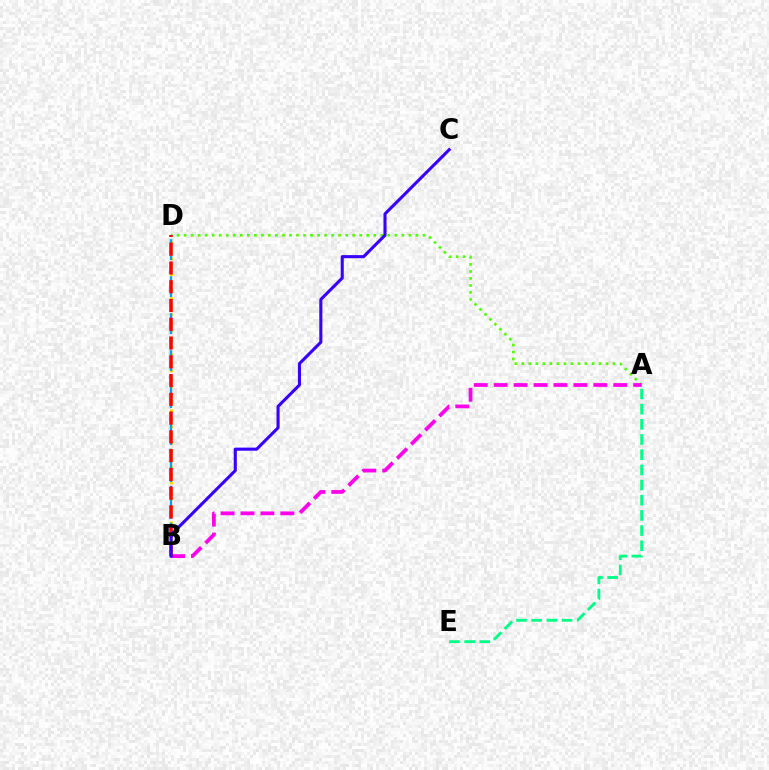{('B', 'D'): [{'color': '#ffd500', 'line_style': 'dotted', 'thickness': 2.18}, {'color': '#009eff', 'line_style': 'dashed', 'thickness': 1.67}, {'color': '#ff0000', 'line_style': 'dashed', 'thickness': 2.55}], ('A', 'D'): [{'color': '#4fff00', 'line_style': 'dotted', 'thickness': 1.91}], ('A', 'E'): [{'color': '#00ff86', 'line_style': 'dashed', 'thickness': 2.06}], ('A', 'B'): [{'color': '#ff00ed', 'line_style': 'dashed', 'thickness': 2.71}], ('B', 'C'): [{'color': '#3700ff', 'line_style': 'solid', 'thickness': 2.22}]}